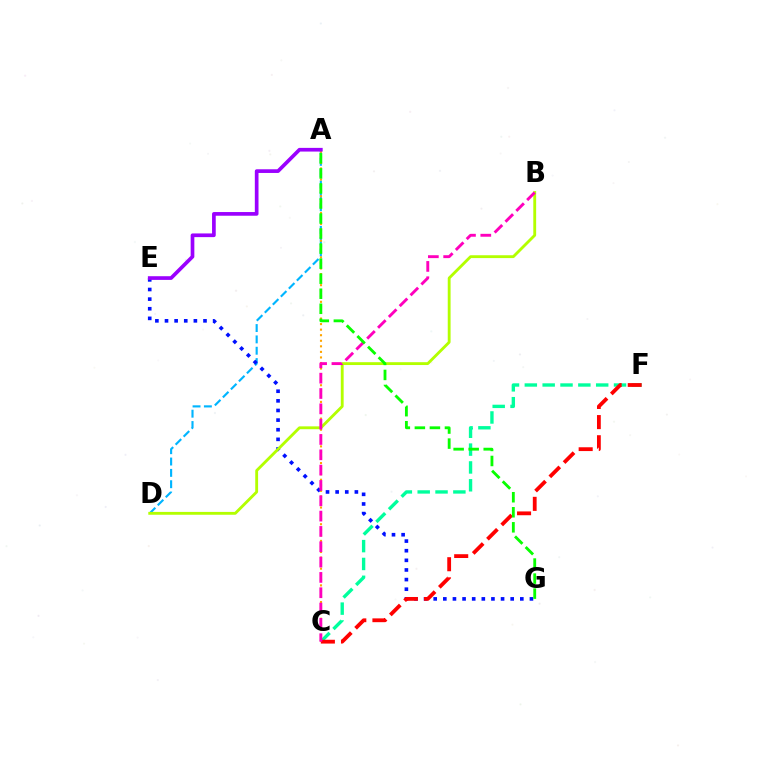{('C', 'F'): [{'color': '#00ff9d', 'line_style': 'dashed', 'thickness': 2.42}, {'color': '#ff0000', 'line_style': 'dashed', 'thickness': 2.74}], ('A', 'D'): [{'color': '#00b5ff', 'line_style': 'dashed', 'thickness': 1.54}], ('A', 'C'): [{'color': '#ffa500', 'line_style': 'dotted', 'thickness': 1.51}], ('E', 'G'): [{'color': '#0010ff', 'line_style': 'dotted', 'thickness': 2.61}], ('A', 'E'): [{'color': '#9b00ff', 'line_style': 'solid', 'thickness': 2.65}], ('B', 'D'): [{'color': '#b3ff00', 'line_style': 'solid', 'thickness': 2.05}], ('B', 'C'): [{'color': '#ff00bd', 'line_style': 'dashed', 'thickness': 2.08}], ('A', 'G'): [{'color': '#08ff00', 'line_style': 'dashed', 'thickness': 2.04}]}